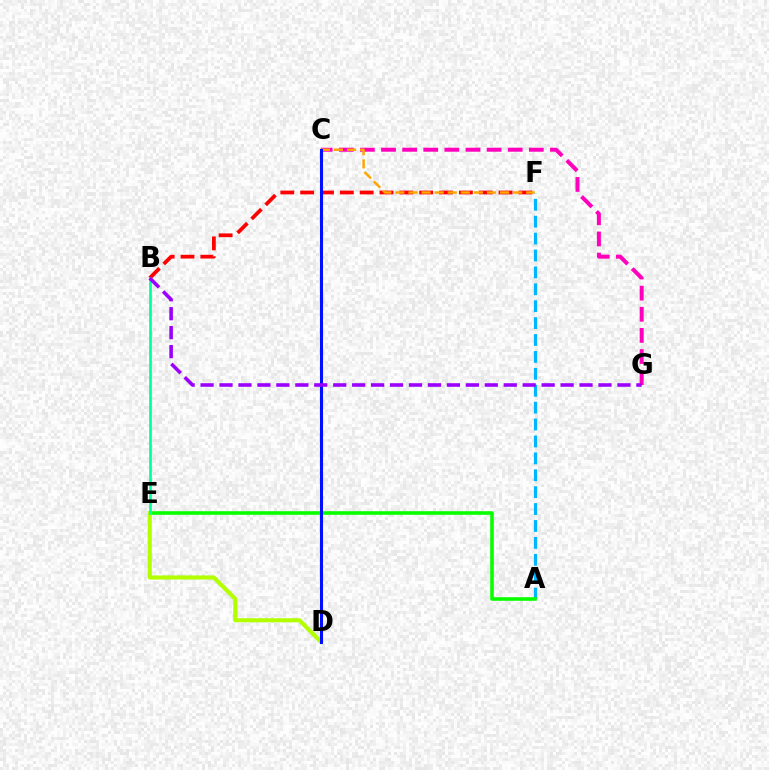{('A', 'F'): [{'color': '#00b5ff', 'line_style': 'dashed', 'thickness': 2.3}], ('B', 'F'): [{'color': '#ff0000', 'line_style': 'dashed', 'thickness': 2.7}], ('C', 'G'): [{'color': '#ff00bd', 'line_style': 'dashed', 'thickness': 2.87}], ('C', 'F'): [{'color': '#ffa500', 'line_style': 'dashed', 'thickness': 1.78}], ('A', 'E'): [{'color': '#08ff00', 'line_style': 'solid', 'thickness': 2.6}], ('D', 'E'): [{'color': '#b3ff00', 'line_style': 'solid', 'thickness': 2.95}], ('C', 'D'): [{'color': '#0010ff', 'line_style': 'solid', 'thickness': 2.2}], ('B', 'E'): [{'color': '#00ff9d', 'line_style': 'solid', 'thickness': 1.92}], ('B', 'G'): [{'color': '#9b00ff', 'line_style': 'dashed', 'thickness': 2.57}]}